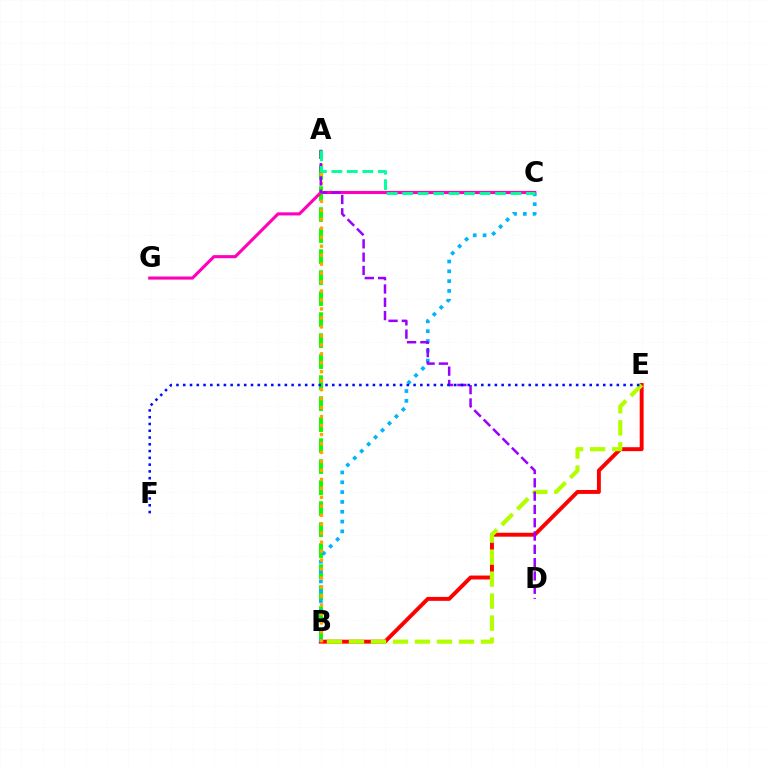{('B', 'E'): [{'color': '#ff0000', 'line_style': 'solid', 'thickness': 2.83}, {'color': '#b3ff00', 'line_style': 'dashed', 'thickness': 2.99}], ('A', 'B'): [{'color': '#08ff00', 'line_style': 'dashed', 'thickness': 2.85}, {'color': '#ffa500', 'line_style': 'dotted', 'thickness': 2.44}], ('B', 'C'): [{'color': '#00b5ff', 'line_style': 'dotted', 'thickness': 2.67}], ('C', 'G'): [{'color': '#ff00bd', 'line_style': 'solid', 'thickness': 2.23}], ('A', 'D'): [{'color': '#9b00ff', 'line_style': 'dashed', 'thickness': 1.81}], ('E', 'F'): [{'color': '#0010ff', 'line_style': 'dotted', 'thickness': 1.84}], ('A', 'C'): [{'color': '#00ff9d', 'line_style': 'dashed', 'thickness': 2.1}]}